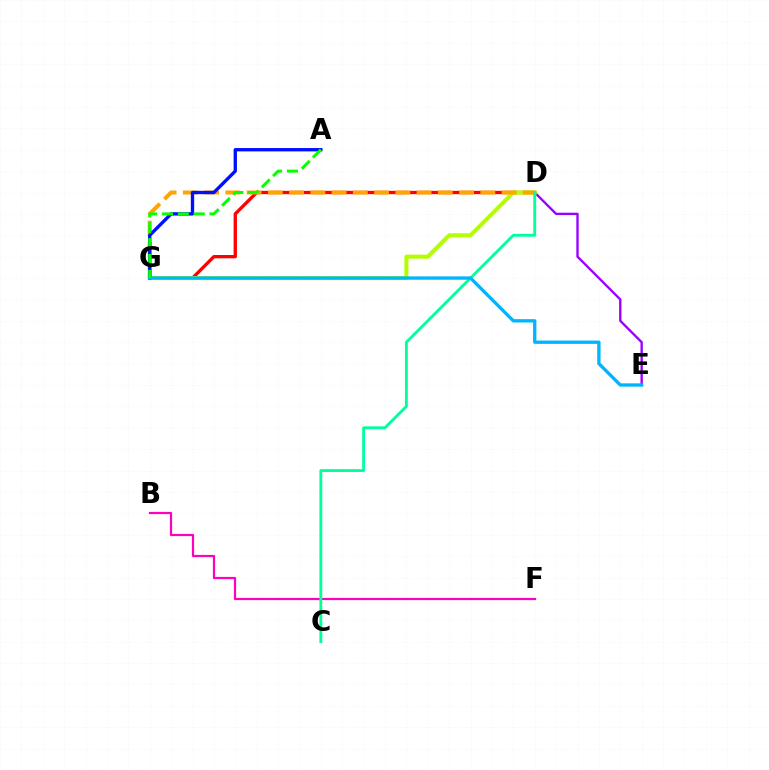{('D', 'E'): [{'color': '#9b00ff', 'line_style': 'solid', 'thickness': 1.69}], ('D', 'G'): [{'color': '#ff0000', 'line_style': 'solid', 'thickness': 2.38}, {'color': '#b3ff00', 'line_style': 'solid', 'thickness': 2.92}, {'color': '#ffa500', 'line_style': 'dashed', 'thickness': 2.89}], ('B', 'F'): [{'color': '#ff00bd', 'line_style': 'solid', 'thickness': 1.59}], ('A', 'G'): [{'color': '#0010ff', 'line_style': 'solid', 'thickness': 2.41}, {'color': '#08ff00', 'line_style': 'dashed', 'thickness': 2.15}], ('C', 'D'): [{'color': '#00ff9d', 'line_style': 'solid', 'thickness': 2.05}], ('E', 'G'): [{'color': '#00b5ff', 'line_style': 'solid', 'thickness': 2.39}]}